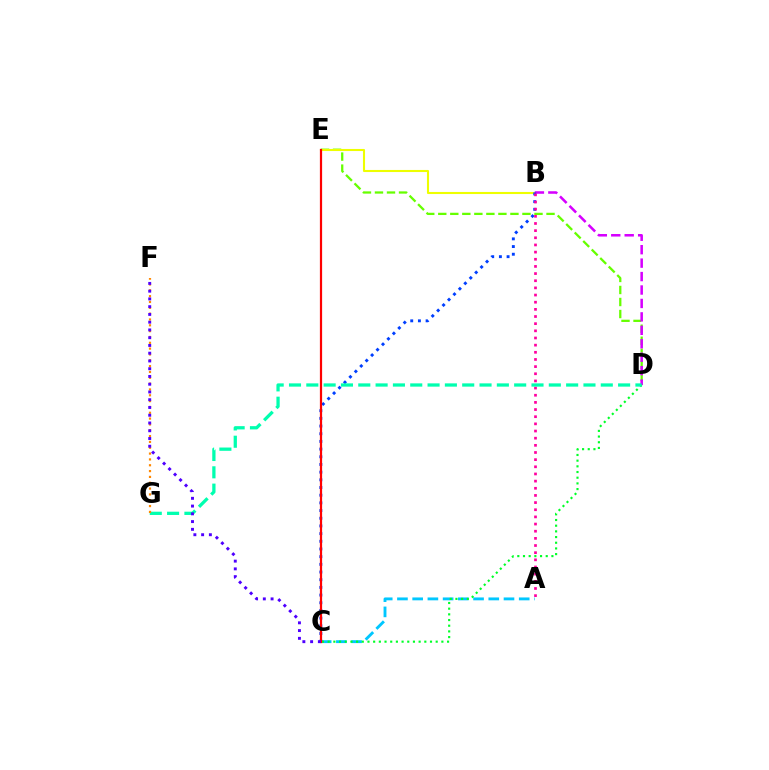{('D', 'E'): [{'color': '#66ff00', 'line_style': 'dashed', 'thickness': 1.63}], ('A', 'C'): [{'color': '#00c7ff', 'line_style': 'dashed', 'thickness': 2.07}], ('B', 'E'): [{'color': '#eeff00', 'line_style': 'solid', 'thickness': 1.51}], ('B', 'D'): [{'color': '#d600ff', 'line_style': 'dashed', 'thickness': 1.83}], ('B', 'C'): [{'color': '#003fff', 'line_style': 'dotted', 'thickness': 2.09}], ('A', 'B'): [{'color': '#ff00a0', 'line_style': 'dotted', 'thickness': 1.94}], ('C', 'D'): [{'color': '#00ff27', 'line_style': 'dotted', 'thickness': 1.54}], ('C', 'E'): [{'color': '#ff0000', 'line_style': 'solid', 'thickness': 1.6}], ('D', 'G'): [{'color': '#00ffaf', 'line_style': 'dashed', 'thickness': 2.35}], ('F', 'G'): [{'color': '#ff8800', 'line_style': 'dotted', 'thickness': 1.58}], ('C', 'F'): [{'color': '#4f00ff', 'line_style': 'dotted', 'thickness': 2.11}]}